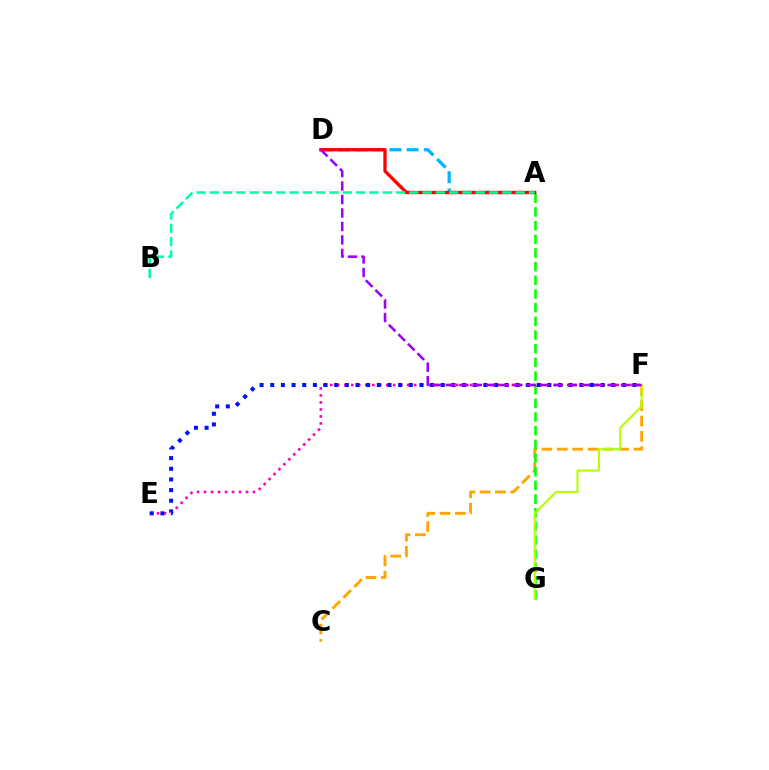{('C', 'F'): [{'color': '#ffa500', 'line_style': 'dashed', 'thickness': 2.09}], ('E', 'F'): [{'color': '#ff00bd', 'line_style': 'dotted', 'thickness': 1.9}, {'color': '#0010ff', 'line_style': 'dotted', 'thickness': 2.9}], ('A', 'D'): [{'color': '#00b5ff', 'line_style': 'dashed', 'thickness': 2.33}, {'color': '#ff0000', 'line_style': 'solid', 'thickness': 2.38}], ('A', 'G'): [{'color': '#08ff00', 'line_style': 'dashed', 'thickness': 1.86}], ('F', 'G'): [{'color': '#b3ff00', 'line_style': 'solid', 'thickness': 1.52}], ('D', 'F'): [{'color': '#9b00ff', 'line_style': 'dashed', 'thickness': 1.83}], ('A', 'B'): [{'color': '#00ff9d', 'line_style': 'dashed', 'thickness': 1.81}]}